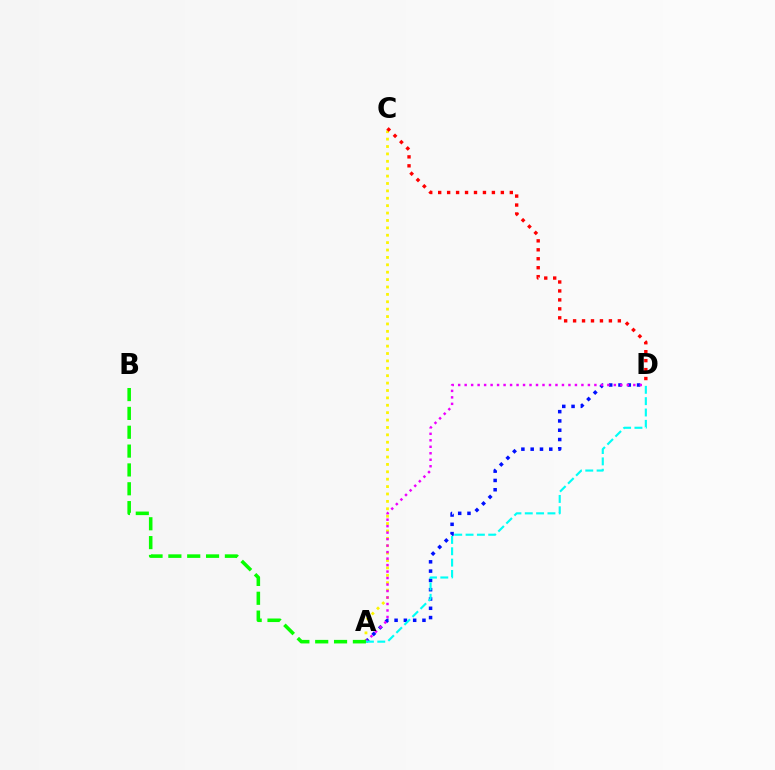{('A', 'C'): [{'color': '#fcf500', 'line_style': 'dotted', 'thickness': 2.01}], ('C', 'D'): [{'color': '#ff0000', 'line_style': 'dotted', 'thickness': 2.43}], ('A', 'D'): [{'color': '#0010ff', 'line_style': 'dotted', 'thickness': 2.52}, {'color': '#ee00ff', 'line_style': 'dotted', 'thickness': 1.76}, {'color': '#00fff6', 'line_style': 'dashed', 'thickness': 1.54}], ('A', 'B'): [{'color': '#08ff00', 'line_style': 'dashed', 'thickness': 2.56}]}